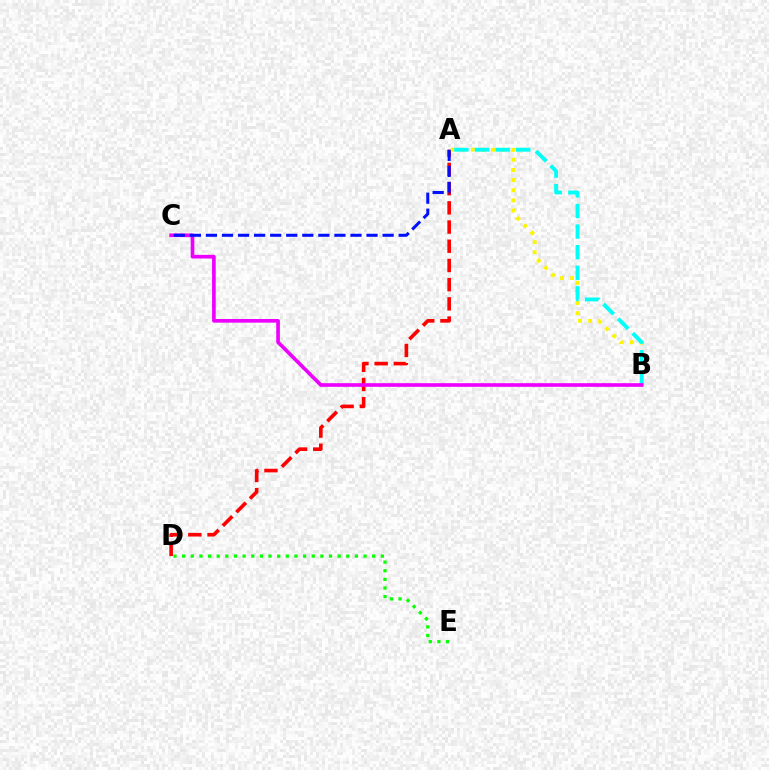{('A', 'D'): [{'color': '#ff0000', 'line_style': 'dashed', 'thickness': 2.61}], ('A', 'B'): [{'color': '#fcf500', 'line_style': 'dotted', 'thickness': 2.75}, {'color': '#00fff6', 'line_style': 'dashed', 'thickness': 2.8}], ('D', 'E'): [{'color': '#08ff00', 'line_style': 'dotted', 'thickness': 2.35}], ('B', 'C'): [{'color': '#ee00ff', 'line_style': 'solid', 'thickness': 2.63}], ('A', 'C'): [{'color': '#0010ff', 'line_style': 'dashed', 'thickness': 2.18}]}